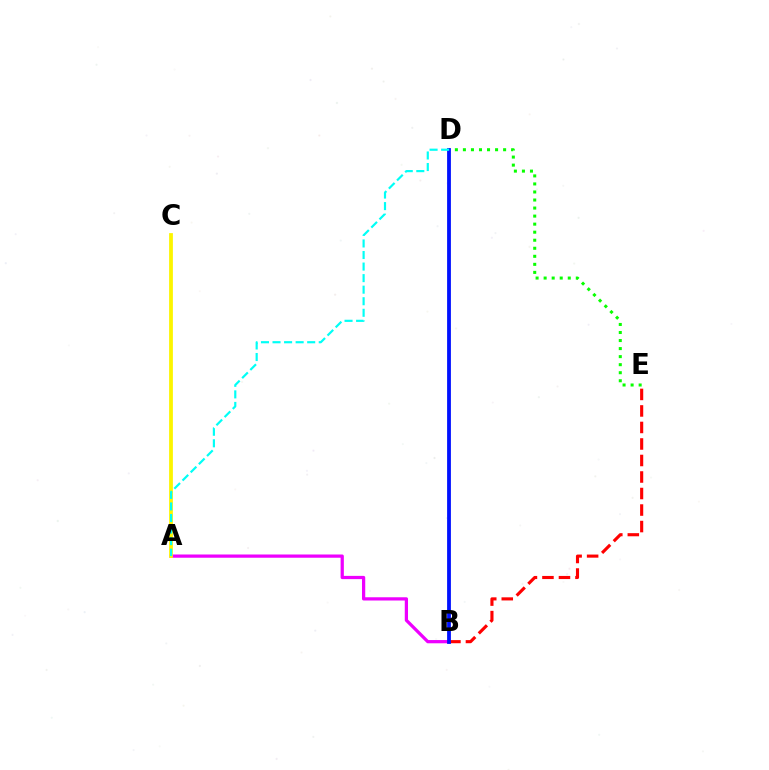{('A', 'B'): [{'color': '#ee00ff', 'line_style': 'solid', 'thickness': 2.33}], ('D', 'E'): [{'color': '#08ff00', 'line_style': 'dotted', 'thickness': 2.18}], ('B', 'E'): [{'color': '#ff0000', 'line_style': 'dashed', 'thickness': 2.24}], ('A', 'C'): [{'color': '#fcf500', 'line_style': 'solid', 'thickness': 2.72}], ('B', 'D'): [{'color': '#0010ff', 'line_style': 'solid', 'thickness': 2.73}], ('A', 'D'): [{'color': '#00fff6', 'line_style': 'dashed', 'thickness': 1.57}]}